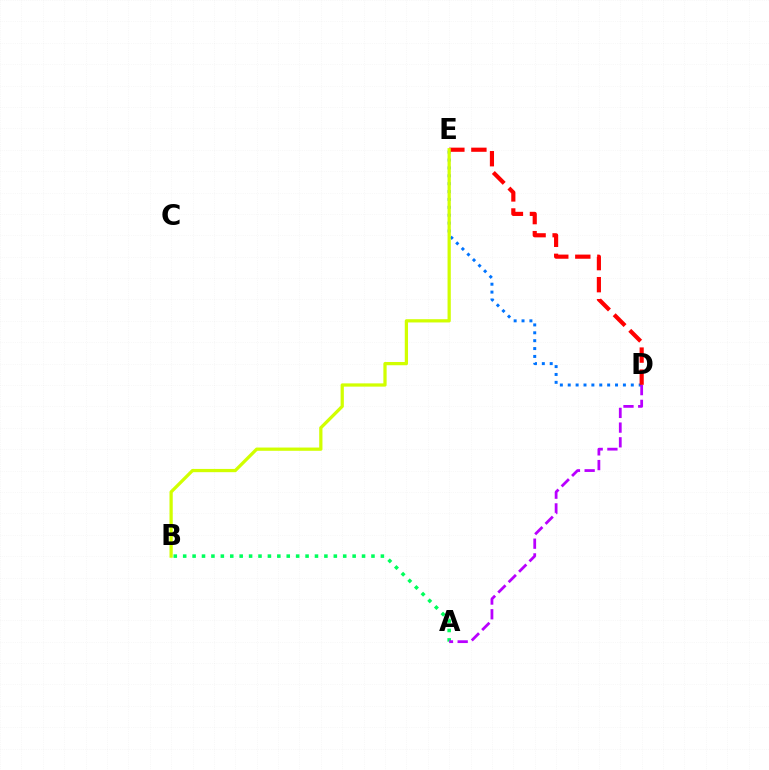{('D', 'E'): [{'color': '#0074ff', 'line_style': 'dotted', 'thickness': 2.14}, {'color': '#ff0000', 'line_style': 'dashed', 'thickness': 2.99}], ('B', 'E'): [{'color': '#d1ff00', 'line_style': 'solid', 'thickness': 2.34}], ('A', 'B'): [{'color': '#00ff5c', 'line_style': 'dotted', 'thickness': 2.56}], ('A', 'D'): [{'color': '#b900ff', 'line_style': 'dashed', 'thickness': 2.0}]}